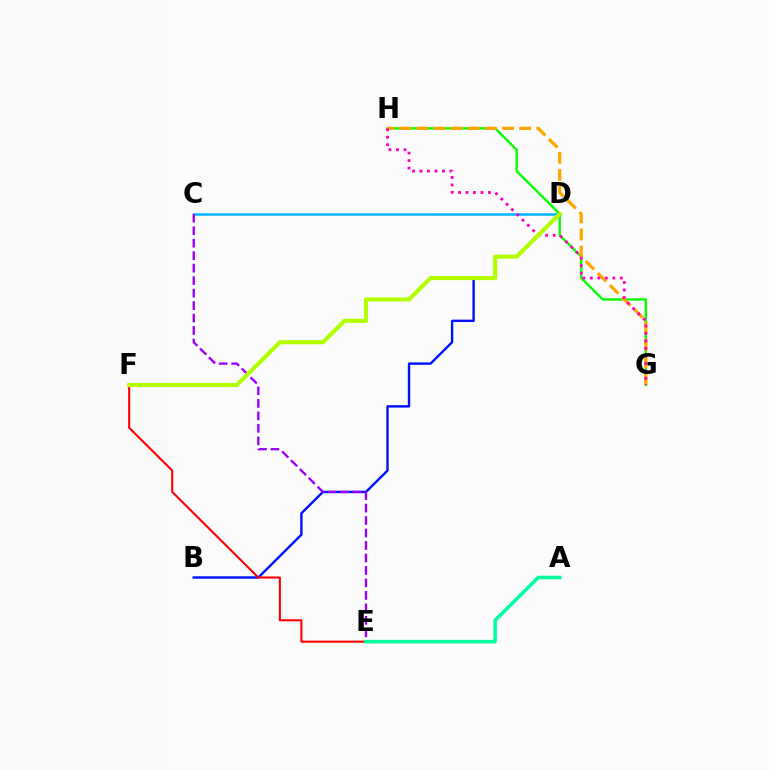{('C', 'D'): [{'color': '#00b5ff', 'line_style': 'solid', 'thickness': 1.81}], ('G', 'H'): [{'color': '#08ff00', 'line_style': 'solid', 'thickness': 1.72}, {'color': '#ffa500', 'line_style': 'dashed', 'thickness': 2.33}, {'color': '#ff00bd', 'line_style': 'dotted', 'thickness': 2.03}], ('B', 'D'): [{'color': '#0010ff', 'line_style': 'solid', 'thickness': 1.73}], ('E', 'F'): [{'color': '#ff0000', 'line_style': 'solid', 'thickness': 1.51}], ('C', 'E'): [{'color': '#9b00ff', 'line_style': 'dashed', 'thickness': 1.7}], ('A', 'E'): [{'color': '#00ff9d', 'line_style': 'solid', 'thickness': 2.56}], ('D', 'F'): [{'color': '#b3ff00', 'line_style': 'solid', 'thickness': 2.95}]}